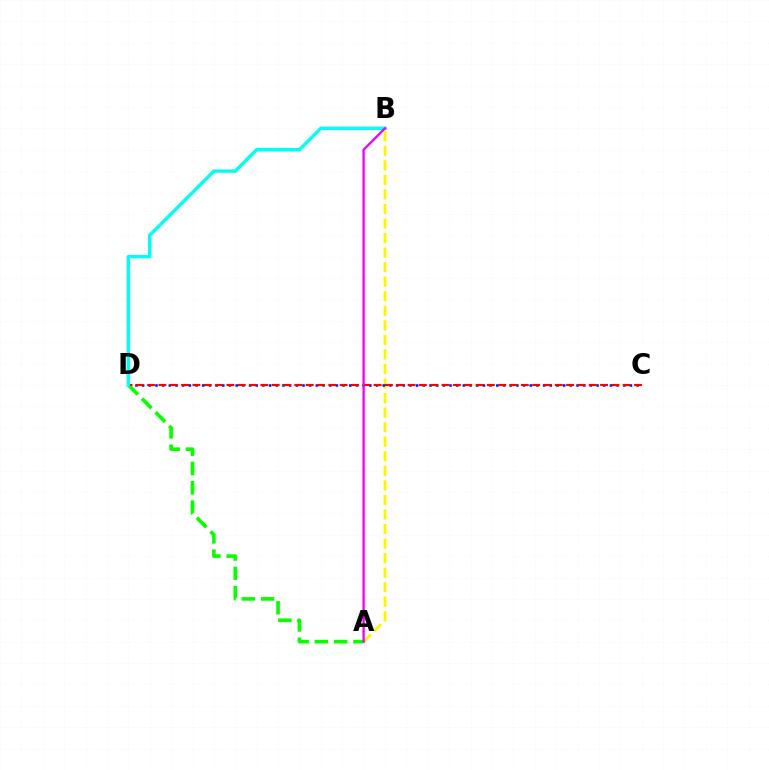{('A', 'B'): [{'color': '#fcf500', 'line_style': 'dashed', 'thickness': 1.98}, {'color': '#ee00ff', 'line_style': 'solid', 'thickness': 1.67}], ('C', 'D'): [{'color': '#0010ff', 'line_style': 'dotted', 'thickness': 1.82}, {'color': '#ff0000', 'line_style': 'dashed', 'thickness': 1.54}], ('A', 'D'): [{'color': '#08ff00', 'line_style': 'dashed', 'thickness': 2.62}], ('B', 'D'): [{'color': '#00fff6', 'line_style': 'solid', 'thickness': 2.47}]}